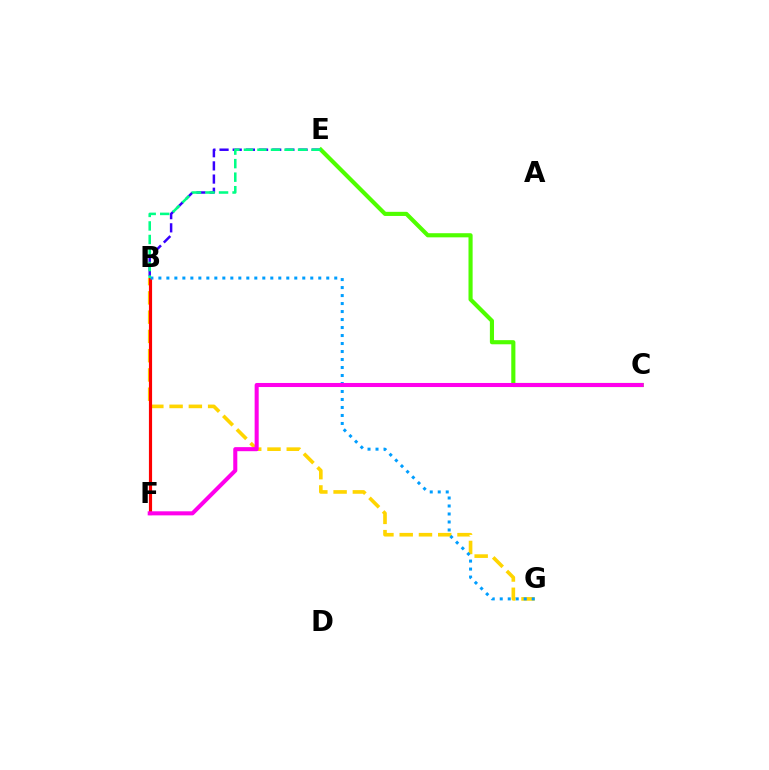{('B', 'E'): [{'color': '#3700ff', 'line_style': 'dashed', 'thickness': 1.79}, {'color': '#00ff86', 'line_style': 'dashed', 'thickness': 1.84}], ('B', 'G'): [{'color': '#ffd500', 'line_style': 'dashed', 'thickness': 2.62}, {'color': '#009eff', 'line_style': 'dotted', 'thickness': 2.17}], ('B', 'F'): [{'color': '#ff0000', 'line_style': 'solid', 'thickness': 2.28}], ('C', 'E'): [{'color': '#4fff00', 'line_style': 'solid', 'thickness': 2.97}], ('C', 'F'): [{'color': '#ff00ed', 'line_style': 'solid', 'thickness': 2.92}]}